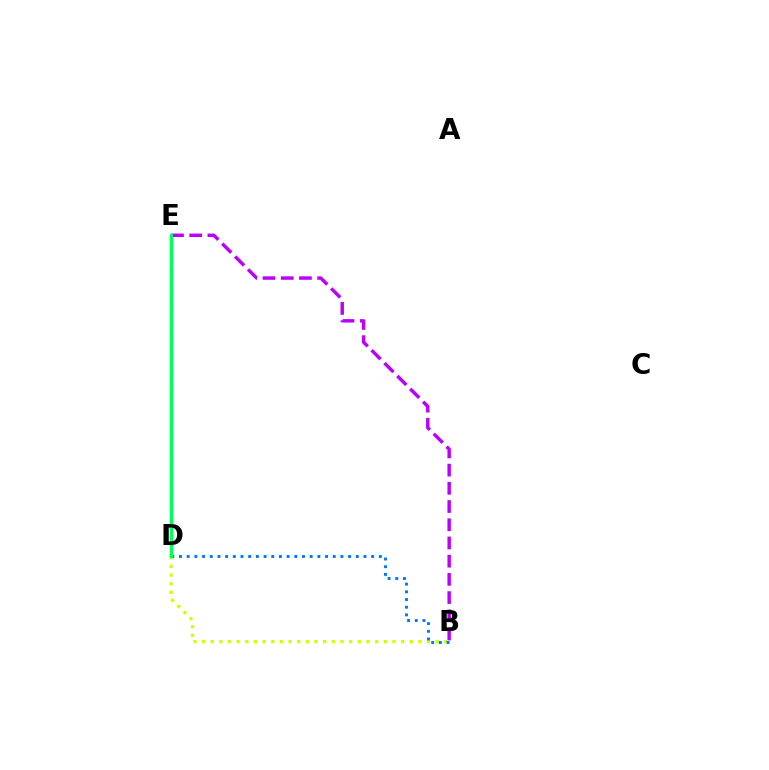{('B', 'E'): [{'color': '#b900ff', 'line_style': 'dashed', 'thickness': 2.47}], ('D', 'E'): [{'color': '#ff0000', 'line_style': 'dashed', 'thickness': 2.26}, {'color': '#00ff5c', 'line_style': 'solid', 'thickness': 2.43}], ('B', 'D'): [{'color': '#d1ff00', 'line_style': 'dotted', 'thickness': 2.35}, {'color': '#0074ff', 'line_style': 'dotted', 'thickness': 2.09}]}